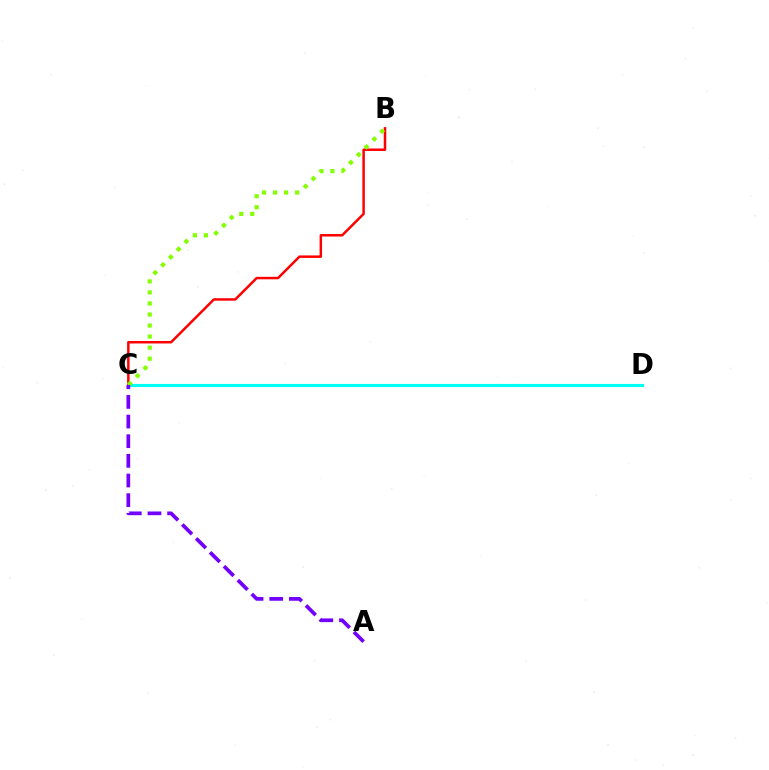{('C', 'D'): [{'color': '#00fff6', 'line_style': 'solid', 'thickness': 2.25}], ('B', 'C'): [{'color': '#ff0000', 'line_style': 'solid', 'thickness': 1.79}, {'color': '#84ff00', 'line_style': 'dotted', 'thickness': 3.0}], ('A', 'C'): [{'color': '#7200ff', 'line_style': 'dashed', 'thickness': 2.67}]}